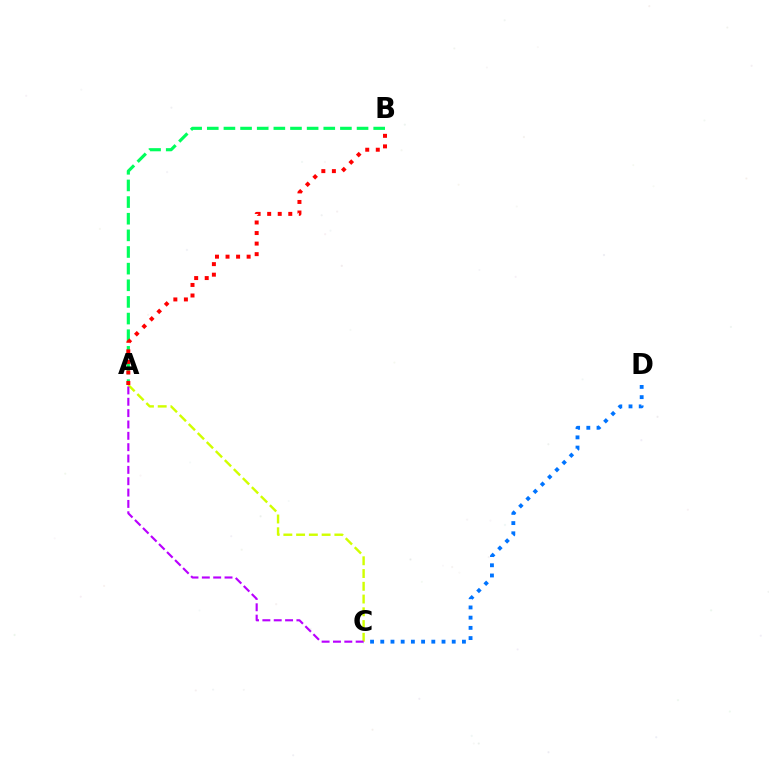{('C', 'D'): [{'color': '#0074ff', 'line_style': 'dotted', 'thickness': 2.77}], ('A', 'B'): [{'color': '#00ff5c', 'line_style': 'dashed', 'thickness': 2.26}, {'color': '#ff0000', 'line_style': 'dotted', 'thickness': 2.87}], ('A', 'C'): [{'color': '#d1ff00', 'line_style': 'dashed', 'thickness': 1.73}, {'color': '#b900ff', 'line_style': 'dashed', 'thickness': 1.54}]}